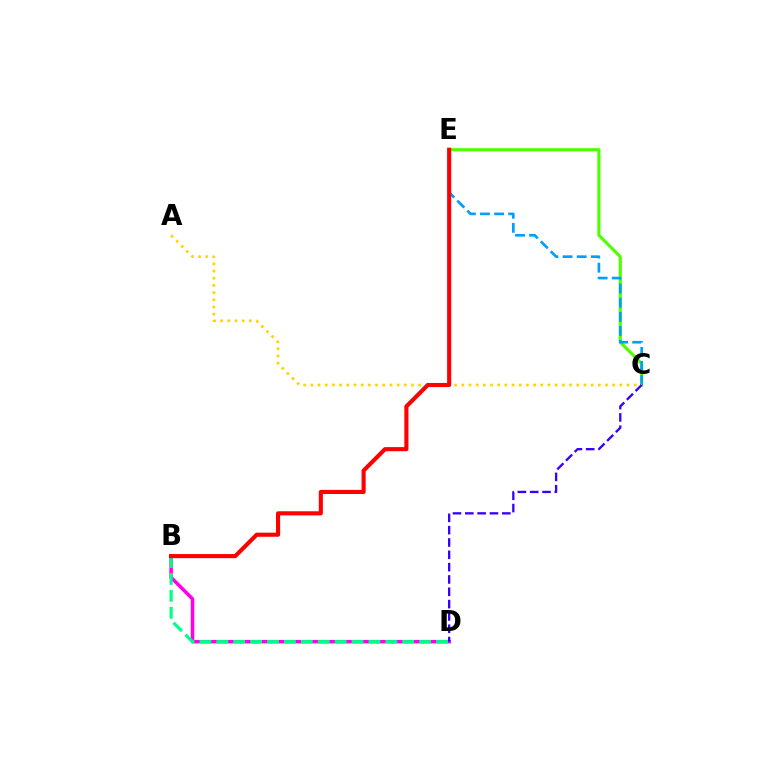{('B', 'D'): [{'color': '#ff00ed', 'line_style': 'solid', 'thickness': 2.53}, {'color': '#00ff86', 'line_style': 'dashed', 'thickness': 2.3}], ('C', 'E'): [{'color': '#4fff00', 'line_style': 'solid', 'thickness': 2.25}, {'color': '#009eff', 'line_style': 'dashed', 'thickness': 1.92}], ('A', 'C'): [{'color': '#ffd500', 'line_style': 'dotted', 'thickness': 1.95}], ('B', 'E'): [{'color': '#ff0000', 'line_style': 'solid', 'thickness': 2.96}], ('C', 'D'): [{'color': '#3700ff', 'line_style': 'dashed', 'thickness': 1.67}]}